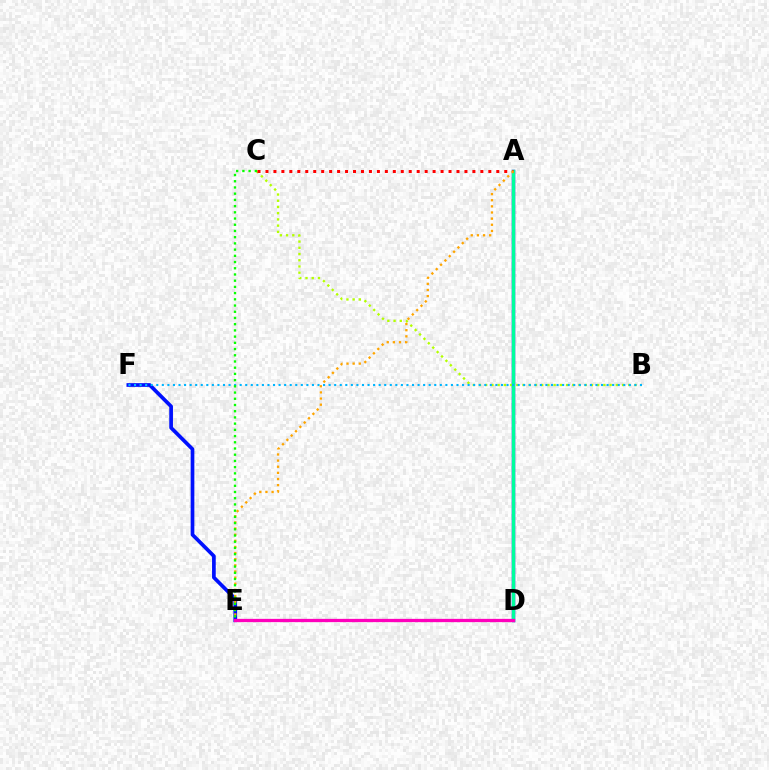{('A', 'D'): [{'color': '#9b00ff', 'line_style': 'solid', 'thickness': 2.49}, {'color': '#00ff9d', 'line_style': 'solid', 'thickness': 2.51}], ('B', 'C'): [{'color': '#b3ff00', 'line_style': 'dotted', 'thickness': 1.69}], ('E', 'F'): [{'color': '#0010ff', 'line_style': 'solid', 'thickness': 2.66}], ('A', 'C'): [{'color': '#ff0000', 'line_style': 'dotted', 'thickness': 2.16}], ('B', 'F'): [{'color': '#00b5ff', 'line_style': 'dotted', 'thickness': 1.51}], ('A', 'E'): [{'color': '#ffa500', 'line_style': 'dotted', 'thickness': 1.67}], ('D', 'E'): [{'color': '#ff00bd', 'line_style': 'solid', 'thickness': 2.36}], ('C', 'E'): [{'color': '#08ff00', 'line_style': 'dotted', 'thickness': 1.69}]}